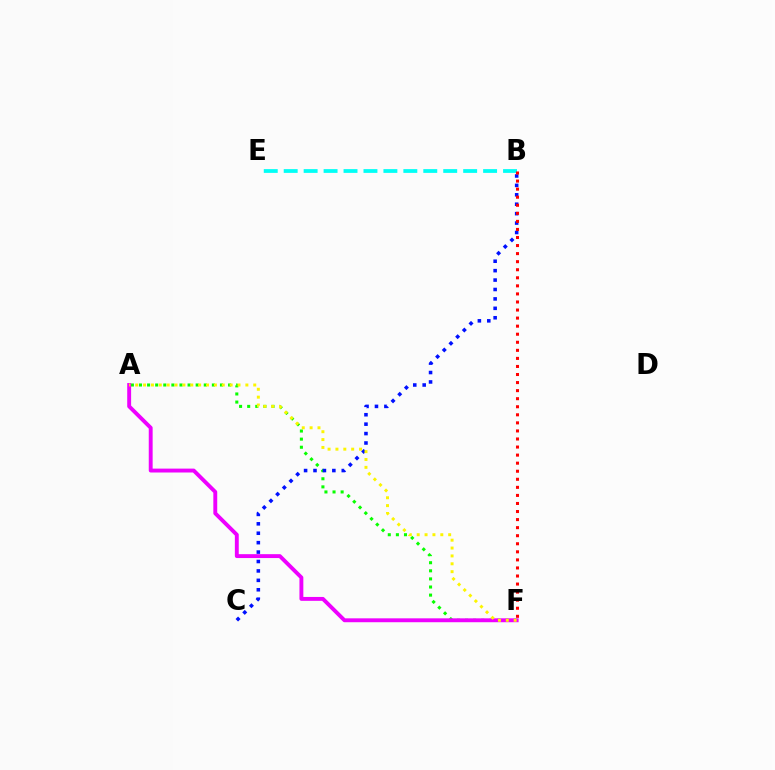{('A', 'F'): [{'color': '#08ff00', 'line_style': 'dotted', 'thickness': 2.2}, {'color': '#ee00ff', 'line_style': 'solid', 'thickness': 2.8}, {'color': '#fcf500', 'line_style': 'dotted', 'thickness': 2.14}], ('B', 'C'): [{'color': '#0010ff', 'line_style': 'dotted', 'thickness': 2.56}], ('B', 'E'): [{'color': '#00fff6', 'line_style': 'dashed', 'thickness': 2.71}], ('B', 'F'): [{'color': '#ff0000', 'line_style': 'dotted', 'thickness': 2.19}]}